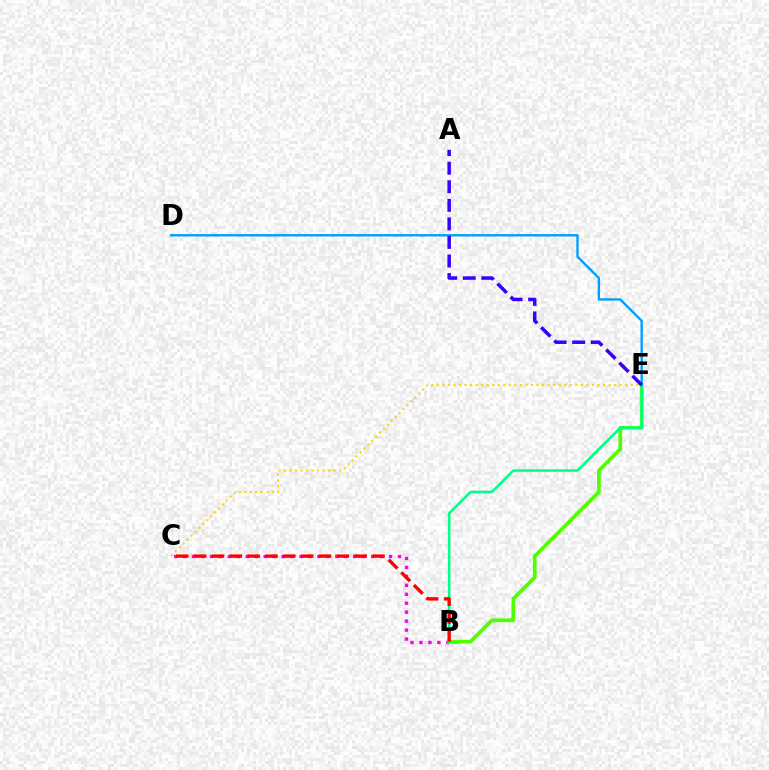{('B', 'C'): [{'color': '#ff00ed', 'line_style': 'dotted', 'thickness': 2.43}, {'color': '#ff0000', 'line_style': 'dashed', 'thickness': 2.42}], ('B', 'E'): [{'color': '#4fff00', 'line_style': 'solid', 'thickness': 2.67}, {'color': '#00ff86', 'line_style': 'solid', 'thickness': 1.83}], ('D', 'E'): [{'color': '#009eff', 'line_style': 'solid', 'thickness': 1.7}], ('C', 'E'): [{'color': '#ffd500', 'line_style': 'dotted', 'thickness': 1.51}], ('A', 'E'): [{'color': '#3700ff', 'line_style': 'dashed', 'thickness': 2.52}]}